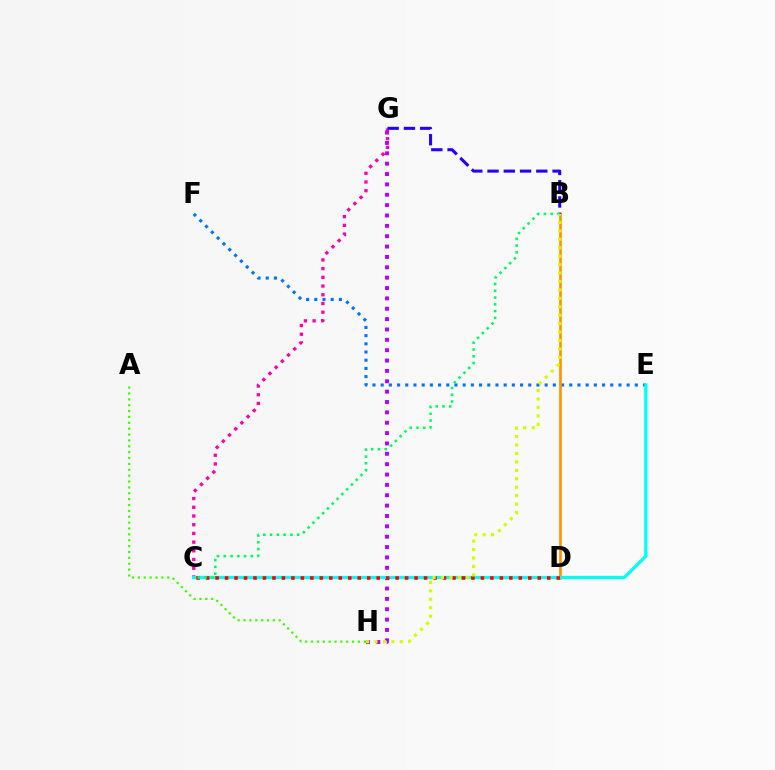{('E', 'F'): [{'color': '#0074ff', 'line_style': 'dotted', 'thickness': 2.23}], ('C', 'G'): [{'color': '#ff00ac', 'line_style': 'dotted', 'thickness': 2.37}], ('B', 'D'): [{'color': '#ff9400', 'line_style': 'solid', 'thickness': 1.94}], ('B', 'G'): [{'color': '#2500ff', 'line_style': 'dashed', 'thickness': 2.21}], ('G', 'H'): [{'color': '#b900ff', 'line_style': 'dotted', 'thickness': 2.82}], ('C', 'E'): [{'color': '#00fff6', 'line_style': 'solid', 'thickness': 2.37}], ('C', 'D'): [{'color': '#ff0000', 'line_style': 'dotted', 'thickness': 2.57}], ('B', 'C'): [{'color': '#00ff5c', 'line_style': 'dotted', 'thickness': 1.84}], ('A', 'H'): [{'color': '#3dff00', 'line_style': 'dotted', 'thickness': 1.6}], ('B', 'H'): [{'color': '#d1ff00', 'line_style': 'dotted', 'thickness': 2.29}]}